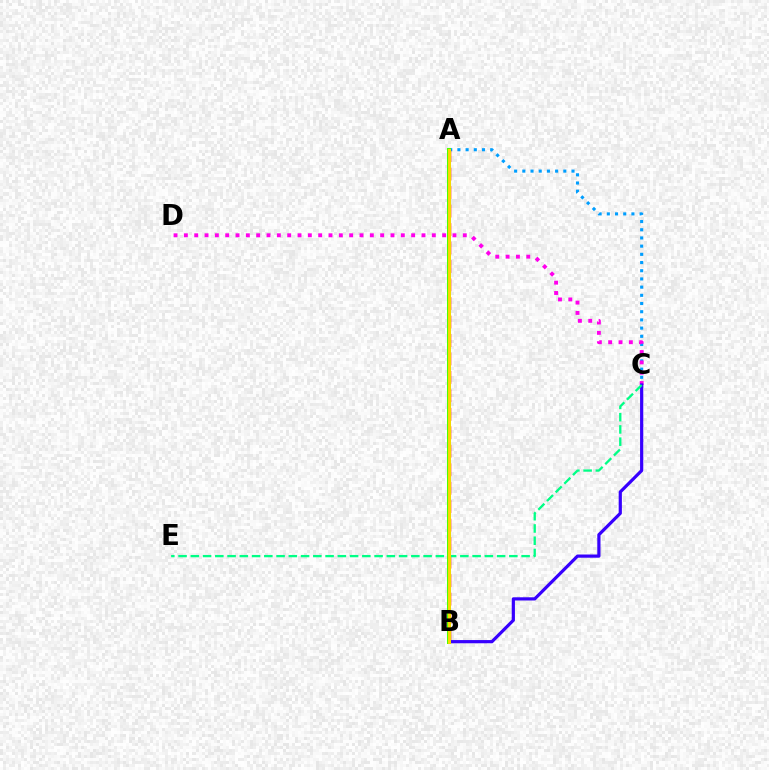{('A', 'C'): [{'color': '#009eff', 'line_style': 'dotted', 'thickness': 2.23}], ('A', 'B'): [{'color': '#ff0000', 'line_style': 'dashed', 'thickness': 2.51}, {'color': '#4fff00', 'line_style': 'solid', 'thickness': 2.89}, {'color': '#ffd500', 'line_style': 'solid', 'thickness': 2.07}], ('C', 'D'): [{'color': '#ff00ed', 'line_style': 'dotted', 'thickness': 2.81}], ('B', 'C'): [{'color': '#3700ff', 'line_style': 'solid', 'thickness': 2.31}], ('C', 'E'): [{'color': '#00ff86', 'line_style': 'dashed', 'thickness': 1.66}]}